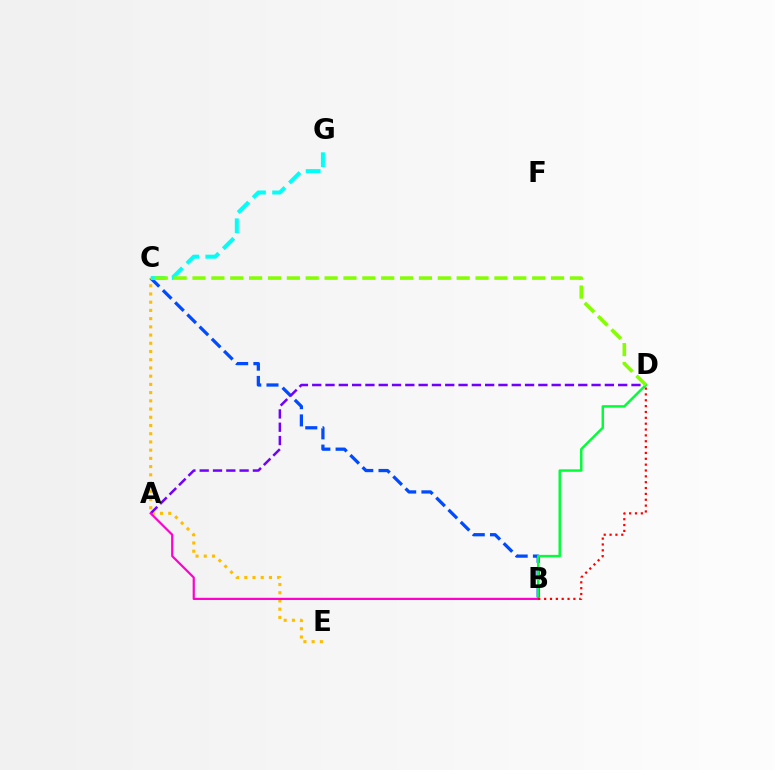{('B', 'C'): [{'color': '#004bff', 'line_style': 'dashed', 'thickness': 2.34}], ('C', 'E'): [{'color': '#ffbd00', 'line_style': 'dotted', 'thickness': 2.23}], ('A', 'D'): [{'color': '#7200ff', 'line_style': 'dashed', 'thickness': 1.81}], ('C', 'G'): [{'color': '#00fff6', 'line_style': 'dashed', 'thickness': 2.88}], ('B', 'D'): [{'color': '#00ff39', 'line_style': 'solid', 'thickness': 1.78}, {'color': '#ff0000', 'line_style': 'dotted', 'thickness': 1.59}], ('A', 'B'): [{'color': '#ff00cf', 'line_style': 'solid', 'thickness': 1.58}], ('C', 'D'): [{'color': '#84ff00', 'line_style': 'dashed', 'thickness': 2.56}]}